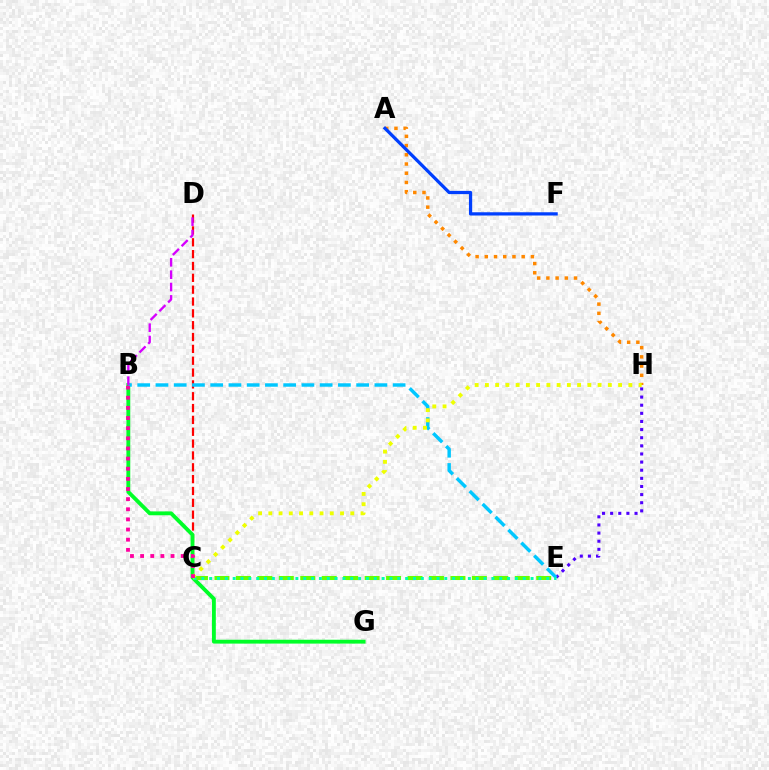{('E', 'H'): [{'color': '#4f00ff', 'line_style': 'dotted', 'thickness': 2.21}], ('C', 'D'): [{'color': '#ff0000', 'line_style': 'dashed', 'thickness': 1.61}], ('B', 'G'): [{'color': '#00ff27', 'line_style': 'solid', 'thickness': 2.77}], ('C', 'E'): [{'color': '#66ff00', 'line_style': 'dashed', 'thickness': 2.91}, {'color': '#00ffaf', 'line_style': 'dotted', 'thickness': 2.13}], ('B', 'E'): [{'color': '#00c7ff', 'line_style': 'dashed', 'thickness': 2.48}], ('A', 'H'): [{'color': '#ff8800', 'line_style': 'dotted', 'thickness': 2.51}], ('B', 'D'): [{'color': '#d600ff', 'line_style': 'dashed', 'thickness': 1.68}], ('A', 'F'): [{'color': '#003fff', 'line_style': 'solid', 'thickness': 2.34}], ('C', 'H'): [{'color': '#eeff00', 'line_style': 'dotted', 'thickness': 2.78}], ('B', 'C'): [{'color': '#ff00a0', 'line_style': 'dotted', 'thickness': 2.75}]}